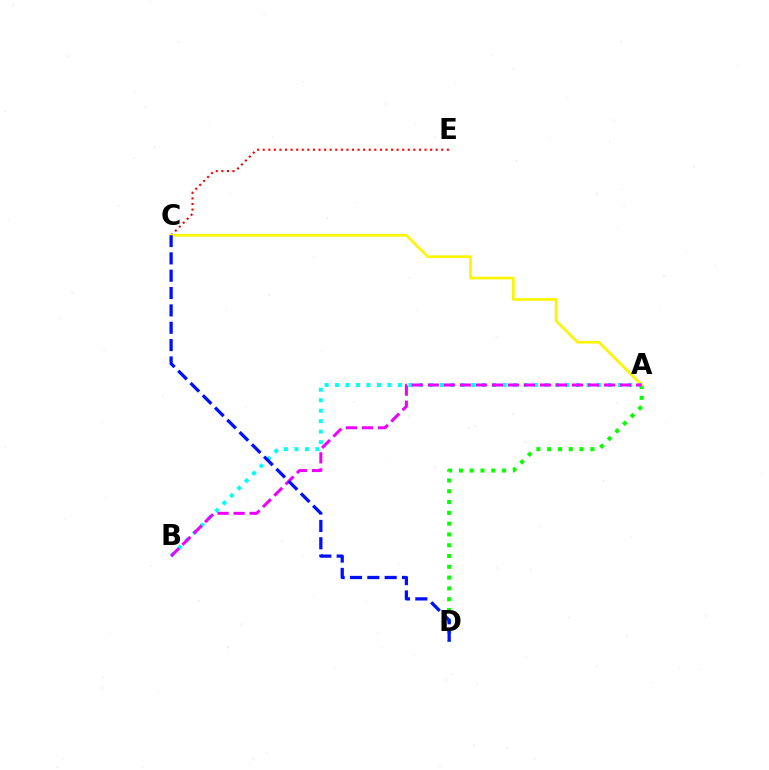{('C', 'E'): [{'color': '#ff0000', 'line_style': 'dotted', 'thickness': 1.52}], ('A', 'D'): [{'color': '#08ff00', 'line_style': 'dotted', 'thickness': 2.93}], ('A', 'C'): [{'color': '#fcf500', 'line_style': 'solid', 'thickness': 1.93}], ('A', 'B'): [{'color': '#00fff6', 'line_style': 'dotted', 'thickness': 2.85}, {'color': '#ee00ff', 'line_style': 'dashed', 'thickness': 2.18}], ('C', 'D'): [{'color': '#0010ff', 'line_style': 'dashed', 'thickness': 2.36}]}